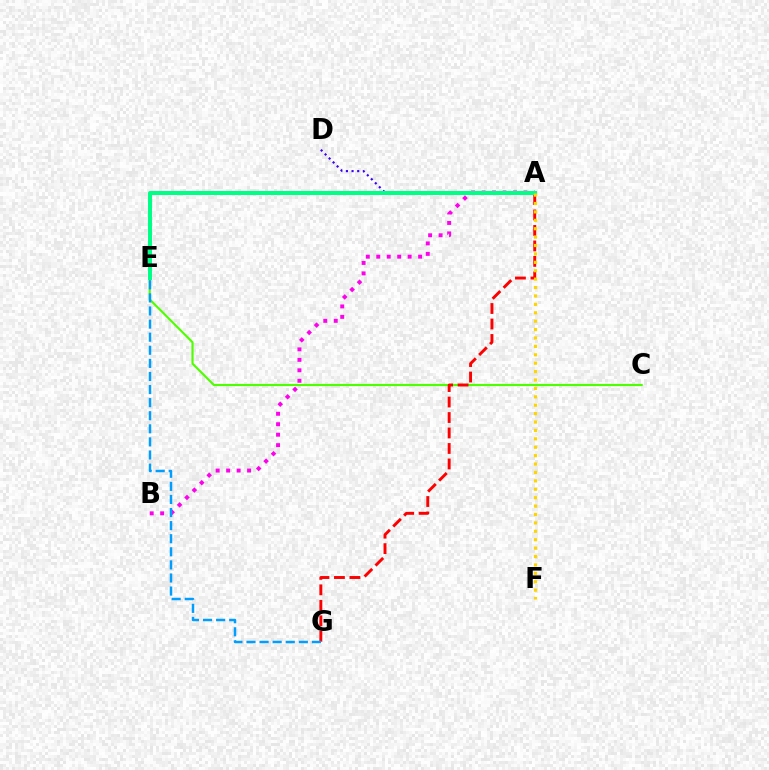{('C', 'E'): [{'color': '#4fff00', 'line_style': 'solid', 'thickness': 1.54}], ('A', 'G'): [{'color': '#ff0000', 'line_style': 'dashed', 'thickness': 2.1}], ('A', 'D'): [{'color': '#3700ff', 'line_style': 'dotted', 'thickness': 1.53}], ('A', 'B'): [{'color': '#ff00ed', 'line_style': 'dotted', 'thickness': 2.84}], ('A', 'E'): [{'color': '#00ff86', 'line_style': 'solid', 'thickness': 2.9}], ('A', 'F'): [{'color': '#ffd500', 'line_style': 'dotted', 'thickness': 2.28}], ('E', 'G'): [{'color': '#009eff', 'line_style': 'dashed', 'thickness': 1.78}]}